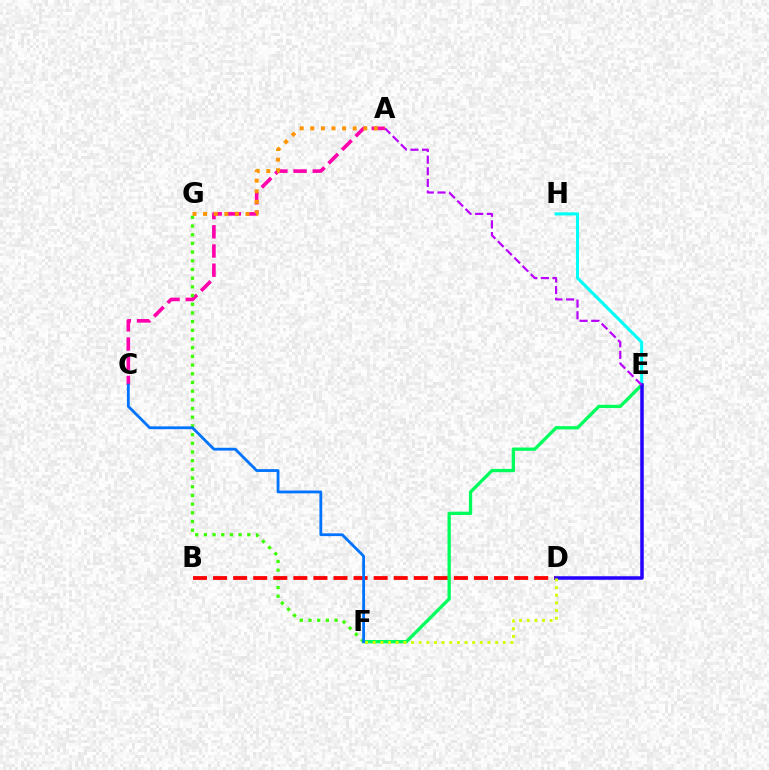{('A', 'C'): [{'color': '#ff00ac', 'line_style': 'dashed', 'thickness': 2.61}], ('E', 'H'): [{'color': '#00fff6', 'line_style': 'solid', 'thickness': 2.21}], ('F', 'G'): [{'color': '#3dff00', 'line_style': 'dotted', 'thickness': 2.36}], ('A', 'G'): [{'color': '#ff9400', 'line_style': 'dotted', 'thickness': 2.88}], ('B', 'D'): [{'color': '#ff0000', 'line_style': 'dashed', 'thickness': 2.73}], ('E', 'F'): [{'color': '#00ff5c', 'line_style': 'solid', 'thickness': 2.37}], ('D', 'E'): [{'color': '#2500ff', 'line_style': 'solid', 'thickness': 2.53}], ('D', 'F'): [{'color': '#d1ff00', 'line_style': 'dotted', 'thickness': 2.08}], ('A', 'E'): [{'color': '#b900ff', 'line_style': 'dashed', 'thickness': 1.58}], ('C', 'F'): [{'color': '#0074ff', 'line_style': 'solid', 'thickness': 2.02}]}